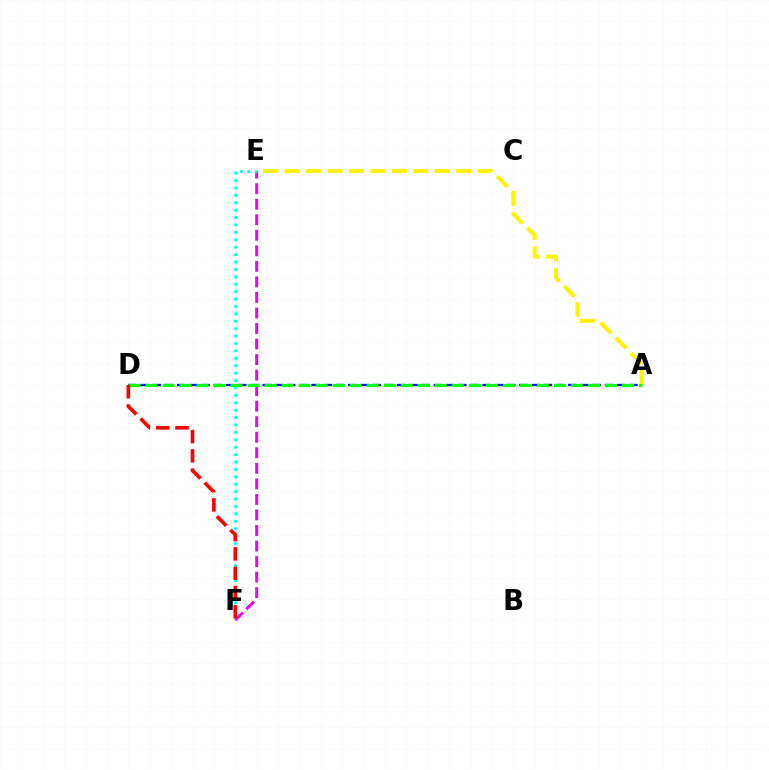{('A', 'D'): [{'color': '#0010ff', 'line_style': 'dashed', 'thickness': 1.66}, {'color': '#08ff00', 'line_style': 'dashed', 'thickness': 2.31}], ('E', 'F'): [{'color': '#ee00ff', 'line_style': 'dashed', 'thickness': 2.11}, {'color': '#00fff6', 'line_style': 'dotted', 'thickness': 2.01}], ('A', 'E'): [{'color': '#fcf500', 'line_style': 'dashed', 'thickness': 2.91}], ('D', 'F'): [{'color': '#ff0000', 'line_style': 'dashed', 'thickness': 2.62}]}